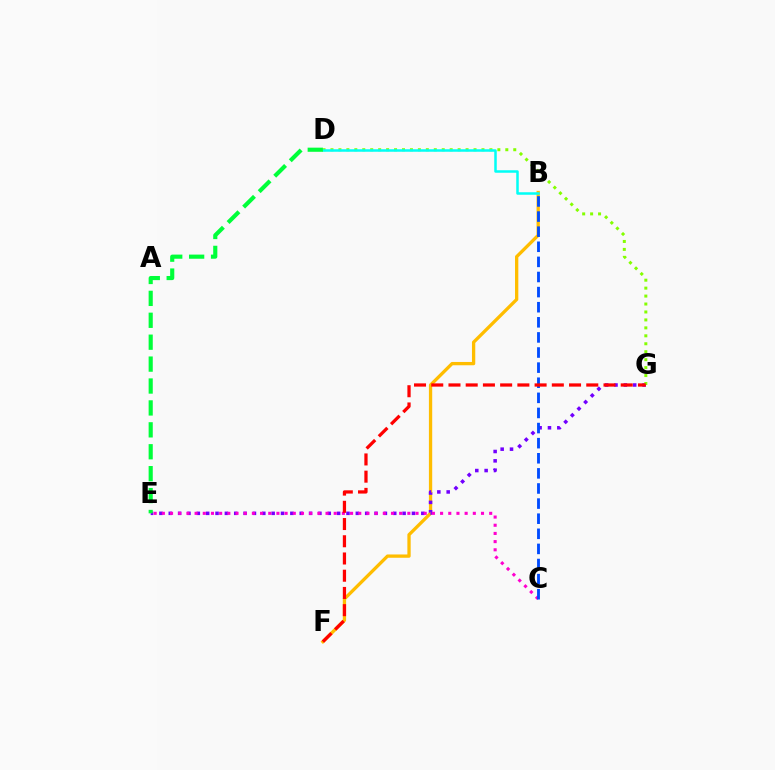{('B', 'F'): [{'color': '#ffbd00', 'line_style': 'solid', 'thickness': 2.37}], ('E', 'G'): [{'color': '#7200ff', 'line_style': 'dotted', 'thickness': 2.54}], ('C', 'E'): [{'color': '#ff00cf', 'line_style': 'dotted', 'thickness': 2.22}], ('D', 'G'): [{'color': '#84ff00', 'line_style': 'dotted', 'thickness': 2.16}], ('B', 'C'): [{'color': '#004bff', 'line_style': 'dashed', 'thickness': 2.05}], ('F', 'G'): [{'color': '#ff0000', 'line_style': 'dashed', 'thickness': 2.34}], ('B', 'D'): [{'color': '#00fff6', 'line_style': 'solid', 'thickness': 1.81}], ('D', 'E'): [{'color': '#00ff39', 'line_style': 'dashed', 'thickness': 2.98}]}